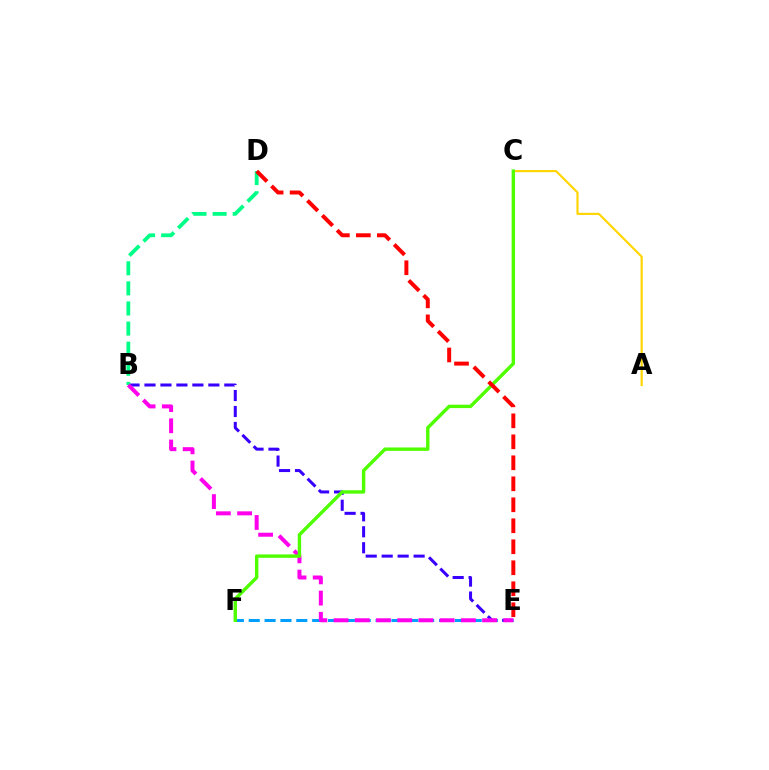{('E', 'F'): [{'color': '#009eff', 'line_style': 'dashed', 'thickness': 2.15}], ('B', 'E'): [{'color': '#3700ff', 'line_style': 'dashed', 'thickness': 2.17}, {'color': '#ff00ed', 'line_style': 'dashed', 'thickness': 2.88}], ('B', 'D'): [{'color': '#00ff86', 'line_style': 'dashed', 'thickness': 2.73}], ('A', 'C'): [{'color': '#ffd500', 'line_style': 'solid', 'thickness': 1.55}], ('C', 'F'): [{'color': '#4fff00', 'line_style': 'solid', 'thickness': 2.45}], ('D', 'E'): [{'color': '#ff0000', 'line_style': 'dashed', 'thickness': 2.85}]}